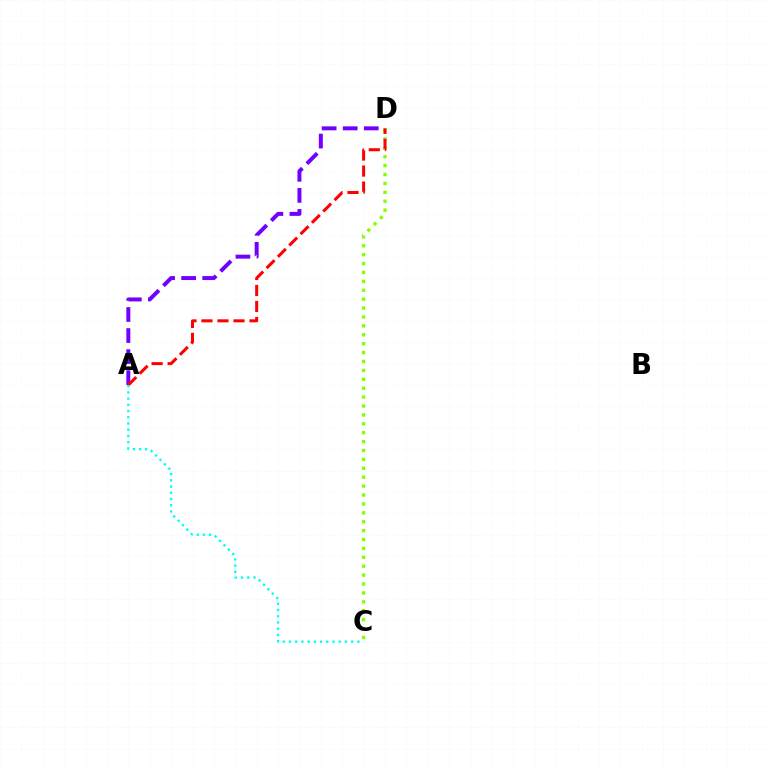{('C', 'D'): [{'color': '#84ff00', 'line_style': 'dotted', 'thickness': 2.42}], ('A', 'D'): [{'color': '#7200ff', 'line_style': 'dashed', 'thickness': 2.86}, {'color': '#ff0000', 'line_style': 'dashed', 'thickness': 2.18}], ('A', 'C'): [{'color': '#00fff6', 'line_style': 'dotted', 'thickness': 1.69}]}